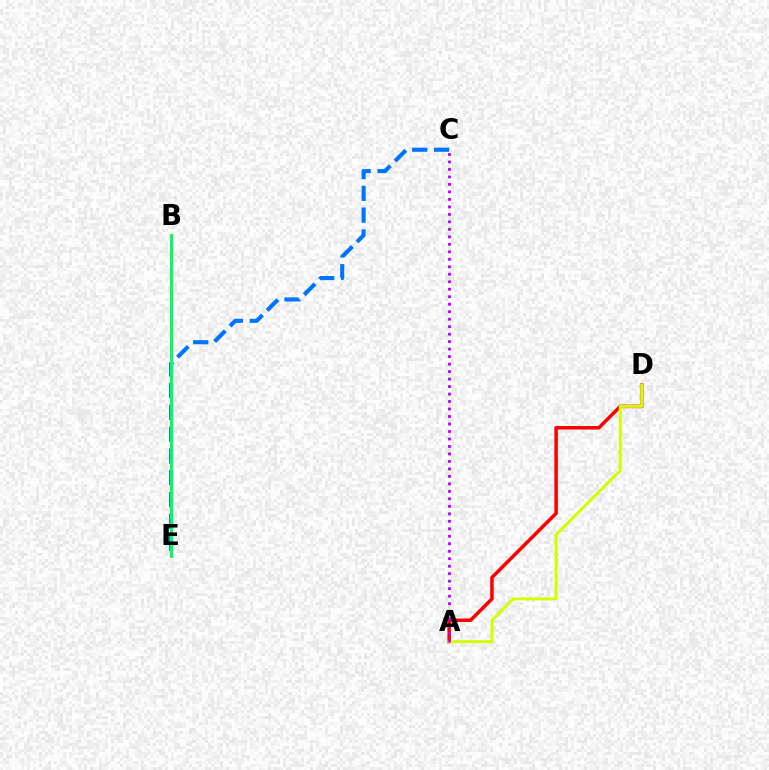{('A', 'D'): [{'color': '#ff0000', 'line_style': 'solid', 'thickness': 2.52}, {'color': '#d1ff00', 'line_style': 'solid', 'thickness': 2.14}], ('C', 'E'): [{'color': '#0074ff', 'line_style': 'dashed', 'thickness': 2.96}], ('B', 'E'): [{'color': '#00ff5c', 'line_style': 'solid', 'thickness': 2.14}], ('A', 'C'): [{'color': '#b900ff', 'line_style': 'dotted', 'thickness': 2.03}]}